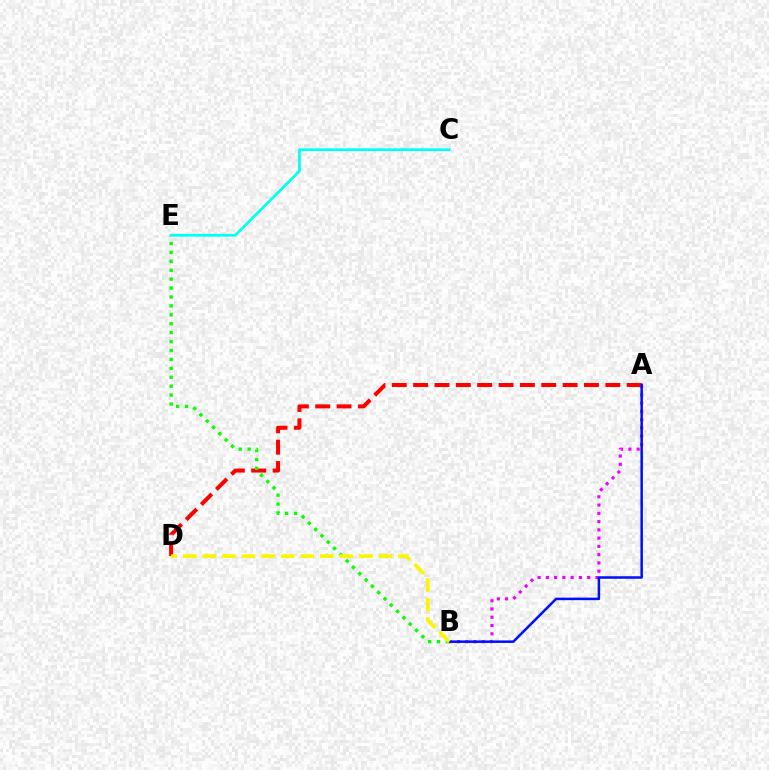{('A', 'D'): [{'color': '#ff0000', 'line_style': 'dashed', 'thickness': 2.9}], ('A', 'B'): [{'color': '#ee00ff', 'line_style': 'dotted', 'thickness': 2.25}, {'color': '#0010ff', 'line_style': 'solid', 'thickness': 1.82}], ('B', 'E'): [{'color': '#08ff00', 'line_style': 'dotted', 'thickness': 2.42}], ('B', 'D'): [{'color': '#fcf500', 'line_style': 'dashed', 'thickness': 2.66}], ('C', 'E'): [{'color': '#00fff6', 'line_style': 'solid', 'thickness': 1.95}]}